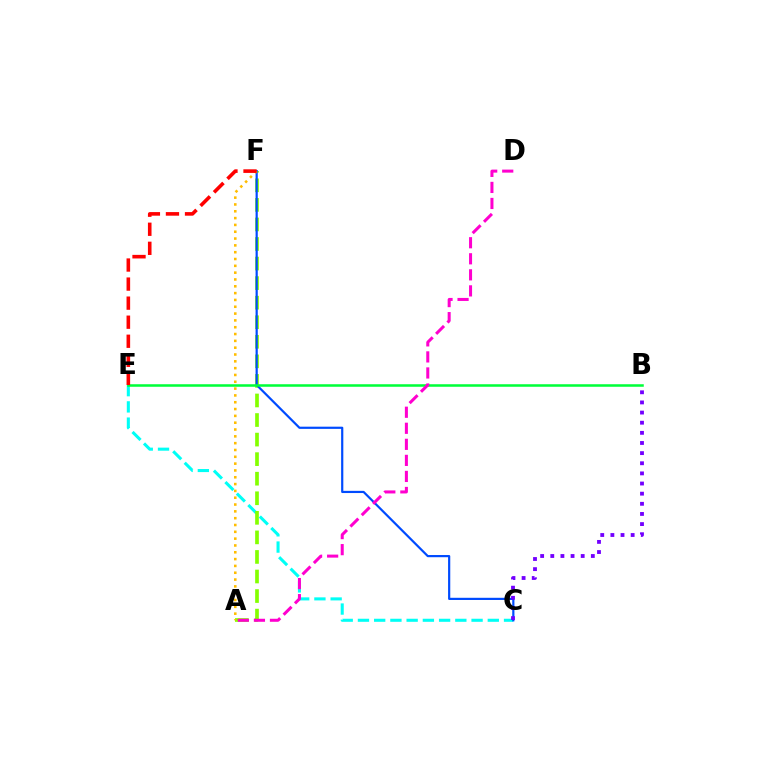{('C', 'E'): [{'color': '#00fff6', 'line_style': 'dashed', 'thickness': 2.21}], ('A', 'F'): [{'color': '#84ff00', 'line_style': 'dashed', 'thickness': 2.66}, {'color': '#ffbd00', 'line_style': 'dotted', 'thickness': 1.85}], ('C', 'F'): [{'color': '#004bff', 'line_style': 'solid', 'thickness': 1.58}], ('B', 'C'): [{'color': '#7200ff', 'line_style': 'dotted', 'thickness': 2.75}], ('B', 'E'): [{'color': '#00ff39', 'line_style': 'solid', 'thickness': 1.82}], ('A', 'D'): [{'color': '#ff00cf', 'line_style': 'dashed', 'thickness': 2.18}], ('E', 'F'): [{'color': '#ff0000', 'line_style': 'dashed', 'thickness': 2.59}]}